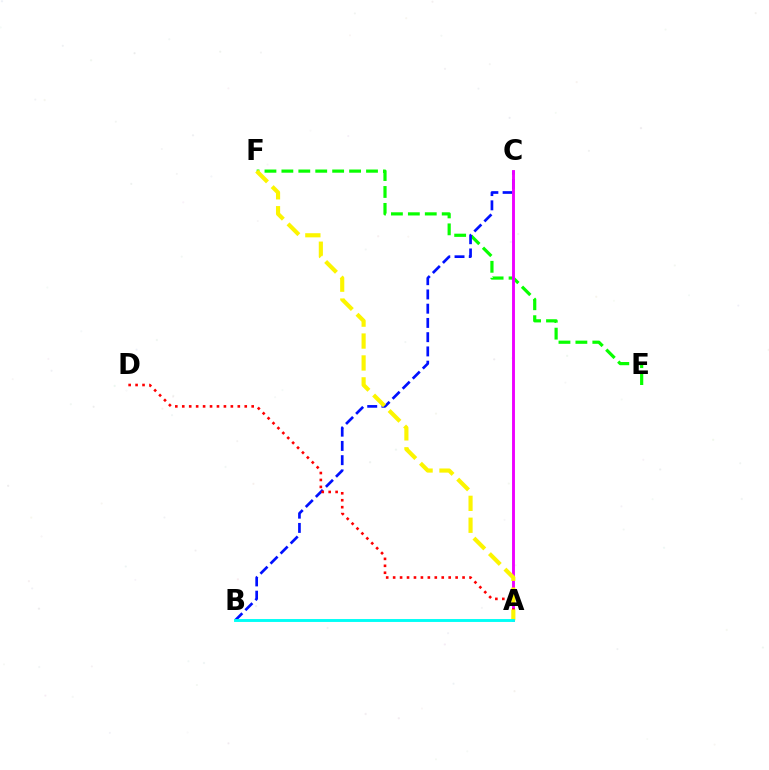{('E', 'F'): [{'color': '#08ff00', 'line_style': 'dashed', 'thickness': 2.3}], ('B', 'C'): [{'color': '#0010ff', 'line_style': 'dashed', 'thickness': 1.94}], ('A', 'C'): [{'color': '#ee00ff', 'line_style': 'solid', 'thickness': 2.08}], ('A', 'D'): [{'color': '#ff0000', 'line_style': 'dotted', 'thickness': 1.89}], ('A', 'F'): [{'color': '#fcf500', 'line_style': 'dashed', 'thickness': 2.98}], ('A', 'B'): [{'color': '#00fff6', 'line_style': 'solid', 'thickness': 2.09}]}